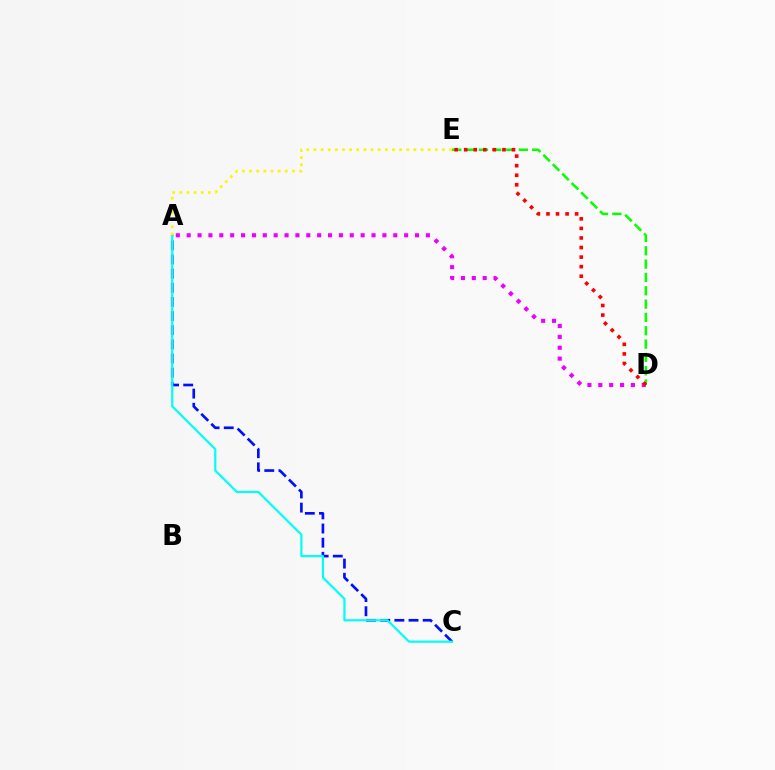{('D', 'E'): [{'color': '#08ff00', 'line_style': 'dashed', 'thickness': 1.81}, {'color': '#ff0000', 'line_style': 'dotted', 'thickness': 2.6}], ('A', 'D'): [{'color': '#ee00ff', 'line_style': 'dotted', 'thickness': 2.95}], ('A', 'C'): [{'color': '#0010ff', 'line_style': 'dashed', 'thickness': 1.92}, {'color': '#00fff6', 'line_style': 'solid', 'thickness': 1.58}], ('A', 'E'): [{'color': '#fcf500', 'line_style': 'dotted', 'thickness': 1.94}]}